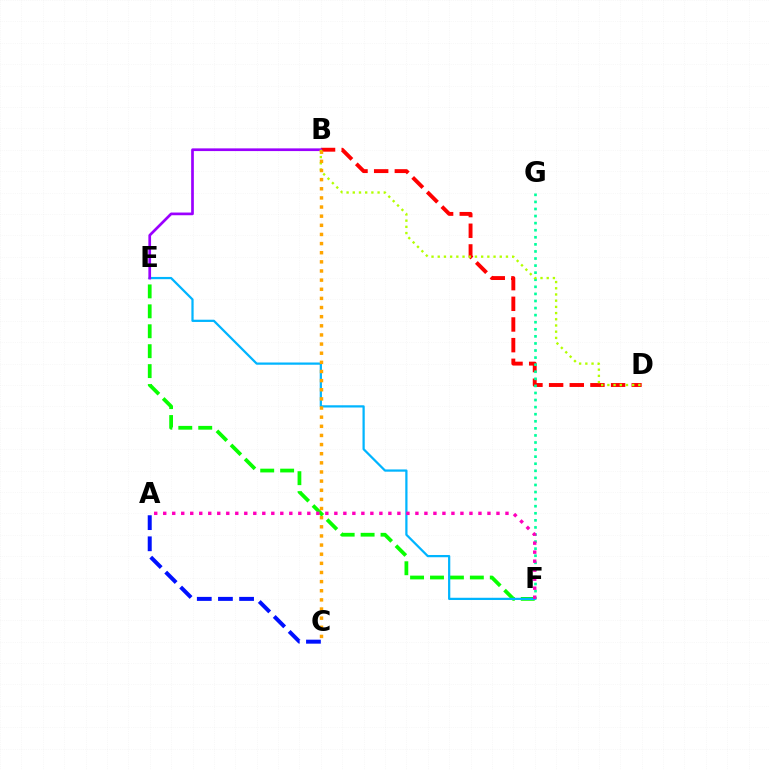{('B', 'D'): [{'color': '#ff0000', 'line_style': 'dashed', 'thickness': 2.81}, {'color': '#b3ff00', 'line_style': 'dotted', 'thickness': 1.69}], ('A', 'C'): [{'color': '#0010ff', 'line_style': 'dashed', 'thickness': 2.87}], ('E', 'F'): [{'color': '#08ff00', 'line_style': 'dashed', 'thickness': 2.71}, {'color': '#00b5ff', 'line_style': 'solid', 'thickness': 1.61}], ('F', 'G'): [{'color': '#00ff9d', 'line_style': 'dotted', 'thickness': 1.92}], ('B', 'E'): [{'color': '#9b00ff', 'line_style': 'solid', 'thickness': 1.94}], ('B', 'C'): [{'color': '#ffa500', 'line_style': 'dotted', 'thickness': 2.48}], ('A', 'F'): [{'color': '#ff00bd', 'line_style': 'dotted', 'thickness': 2.45}]}